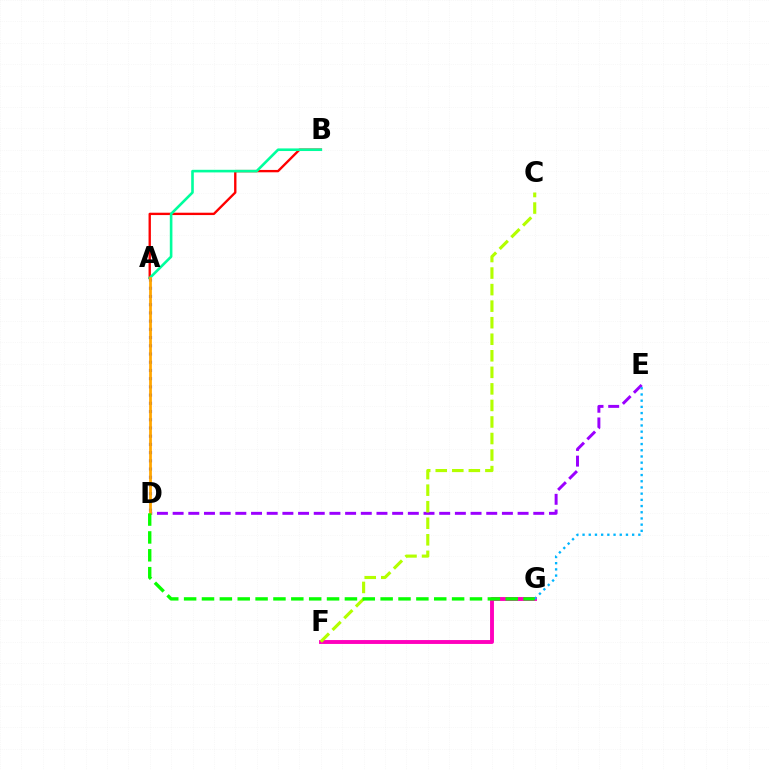{('F', 'G'): [{'color': '#ff00bd', 'line_style': 'solid', 'thickness': 2.8}], ('A', 'B'): [{'color': '#ff0000', 'line_style': 'solid', 'thickness': 1.7}, {'color': '#00ff9d', 'line_style': 'solid', 'thickness': 1.88}], ('A', 'D'): [{'color': '#0010ff', 'line_style': 'dotted', 'thickness': 2.23}, {'color': '#ffa500', 'line_style': 'solid', 'thickness': 1.99}], ('D', 'E'): [{'color': '#9b00ff', 'line_style': 'dashed', 'thickness': 2.13}], ('C', 'F'): [{'color': '#b3ff00', 'line_style': 'dashed', 'thickness': 2.25}], ('E', 'G'): [{'color': '#00b5ff', 'line_style': 'dotted', 'thickness': 1.68}], ('D', 'G'): [{'color': '#08ff00', 'line_style': 'dashed', 'thickness': 2.43}]}